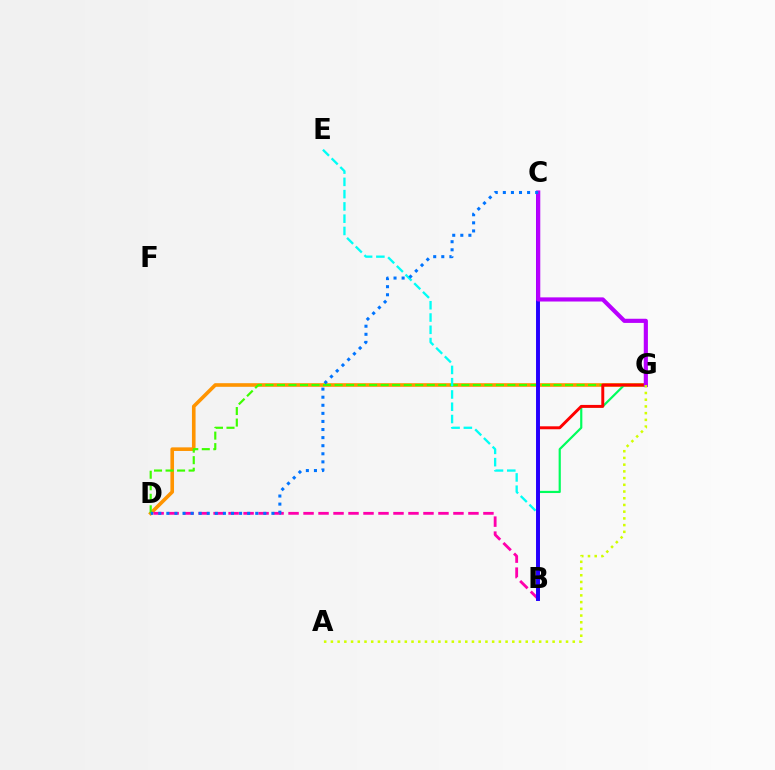{('D', 'G'): [{'color': '#ff9400', 'line_style': 'solid', 'thickness': 2.6}, {'color': '#3dff00', 'line_style': 'dashed', 'thickness': 1.57}], ('B', 'D'): [{'color': '#ff00ac', 'line_style': 'dashed', 'thickness': 2.04}], ('B', 'G'): [{'color': '#00ff5c', 'line_style': 'solid', 'thickness': 1.58}, {'color': '#ff0000', 'line_style': 'solid', 'thickness': 2.12}], ('B', 'E'): [{'color': '#00fff6', 'line_style': 'dashed', 'thickness': 1.67}], ('B', 'C'): [{'color': '#2500ff', 'line_style': 'solid', 'thickness': 2.84}], ('C', 'G'): [{'color': '#b900ff', 'line_style': 'solid', 'thickness': 2.99}], ('C', 'D'): [{'color': '#0074ff', 'line_style': 'dotted', 'thickness': 2.2}], ('A', 'G'): [{'color': '#d1ff00', 'line_style': 'dotted', 'thickness': 1.83}]}